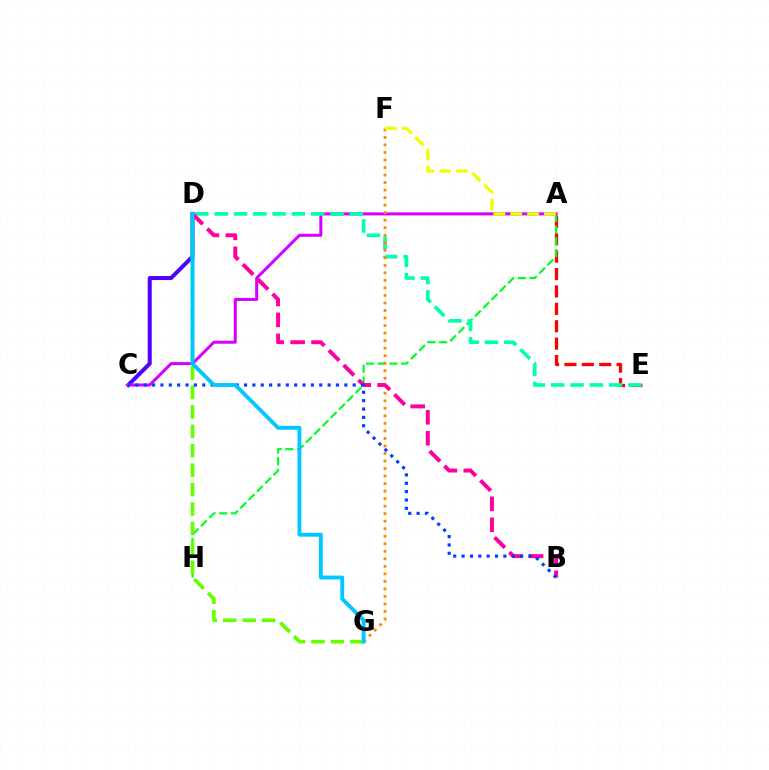{('A', 'E'): [{'color': '#ff0000', 'line_style': 'dashed', 'thickness': 2.36}], ('A', 'H'): [{'color': '#00ff27', 'line_style': 'dashed', 'thickness': 1.59}], ('C', 'D'): [{'color': '#4f00ff', 'line_style': 'solid', 'thickness': 2.9}], ('A', 'C'): [{'color': '#d600ff', 'line_style': 'solid', 'thickness': 2.17}], ('D', 'E'): [{'color': '#00ffaf', 'line_style': 'dashed', 'thickness': 2.62}], ('F', 'G'): [{'color': '#ff8800', 'line_style': 'dotted', 'thickness': 2.04}], ('D', 'G'): [{'color': '#66ff00', 'line_style': 'dashed', 'thickness': 2.64}, {'color': '#00c7ff', 'line_style': 'solid', 'thickness': 2.78}], ('A', 'F'): [{'color': '#eeff00', 'line_style': 'dashed', 'thickness': 2.3}], ('B', 'D'): [{'color': '#ff00a0', 'line_style': 'dashed', 'thickness': 2.85}], ('B', 'C'): [{'color': '#003fff', 'line_style': 'dotted', 'thickness': 2.27}]}